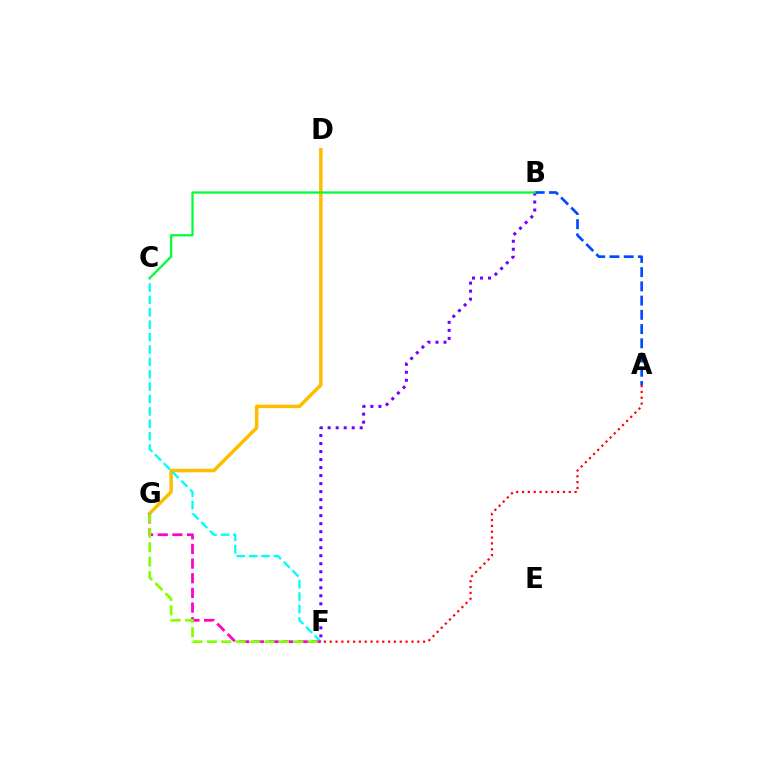{('D', 'G'): [{'color': '#ffbd00', 'line_style': 'solid', 'thickness': 2.51}], ('A', 'B'): [{'color': '#004bff', 'line_style': 'dashed', 'thickness': 1.93}], ('C', 'F'): [{'color': '#00fff6', 'line_style': 'dashed', 'thickness': 1.68}], ('B', 'F'): [{'color': '#7200ff', 'line_style': 'dotted', 'thickness': 2.18}], ('F', 'G'): [{'color': '#ff00cf', 'line_style': 'dashed', 'thickness': 1.99}, {'color': '#84ff00', 'line_style': 'dashed', 'thickness': 1.96}], ('A', 'F'): [{'color': '#ff0000', 'line_style': 'dotted', 'thickness': 1.59}], ('B', 'C'): [{'color': '#00ff39', 'line_style': 'solid', 'thickness': 1.64}]}